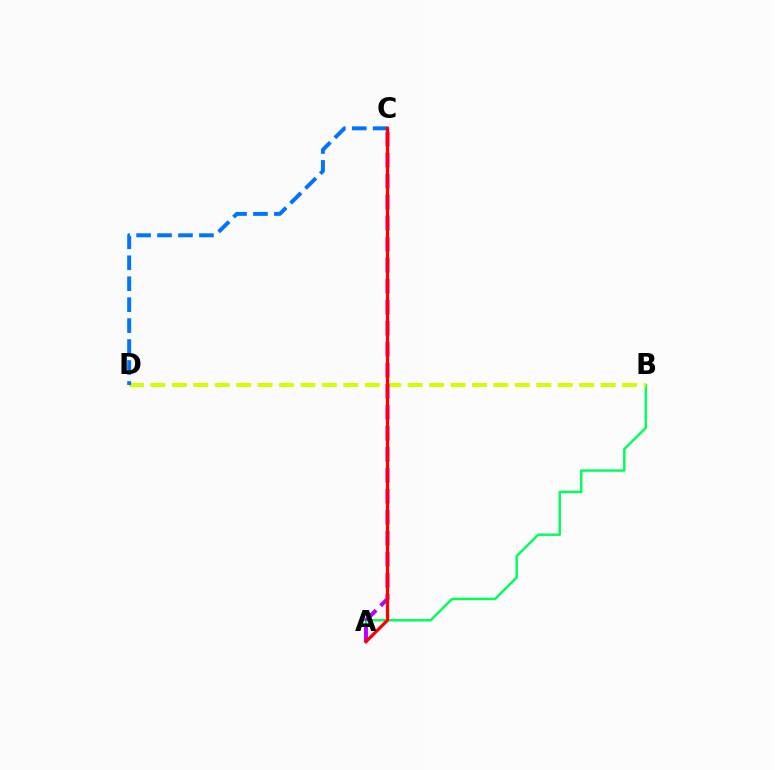{('A', 'B'): [{'color': '#00ff5c', 'line_style': 'solid', 'thickness': 1.76}], ('B', 'D'): [{'color': '#d1ff00', 'line_style': 'dashed', 'thickness': 2.91}], ('C', 'D'): [{'color': '#0074ff', 'line_style': 'dashed', 'thickness': 2.85}], ('A', 'C'): [{'color': '#b900ff', 'line_style': 'dashed', 'thickness': 2.85}, {'color': '#ff0000', 'line_style': 'solid', 'thickness': 2.35}]}